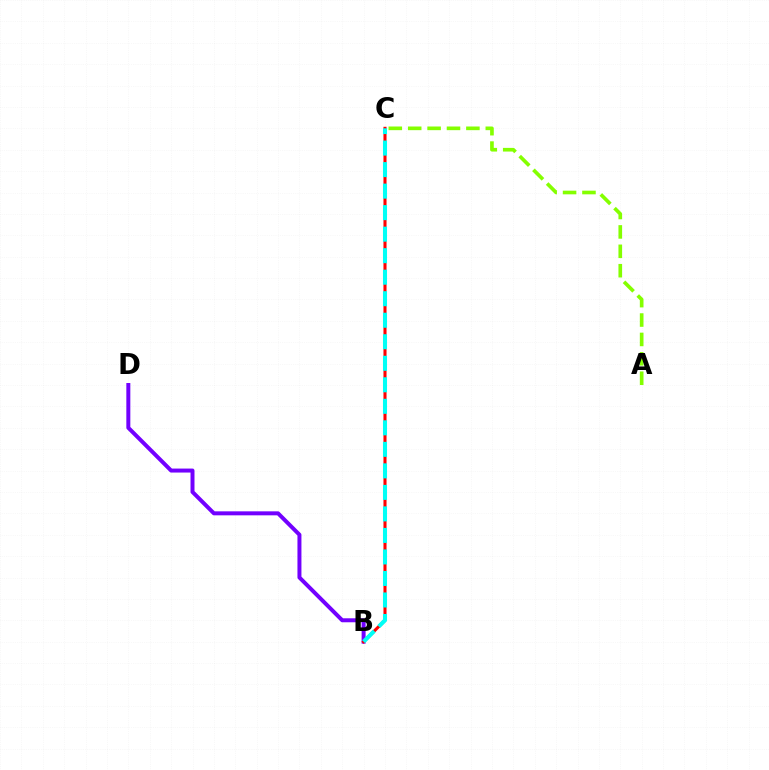{('B', 'D'): [{'color': '#7200ff', 'line_style': 'solid', 'thickness': 2.87}], ('A', 'C'): [{'color': '#84ff00', 'line_style': 'dashed', 'thickness': 2.64}], ('B', 'C'): [{'color': '#ff0000', 'line_style': 'solid', 'thickness': 2.21}, {'color': '#00fff6', 'line_style': 'dashed', 'thickness': 2.92}]}